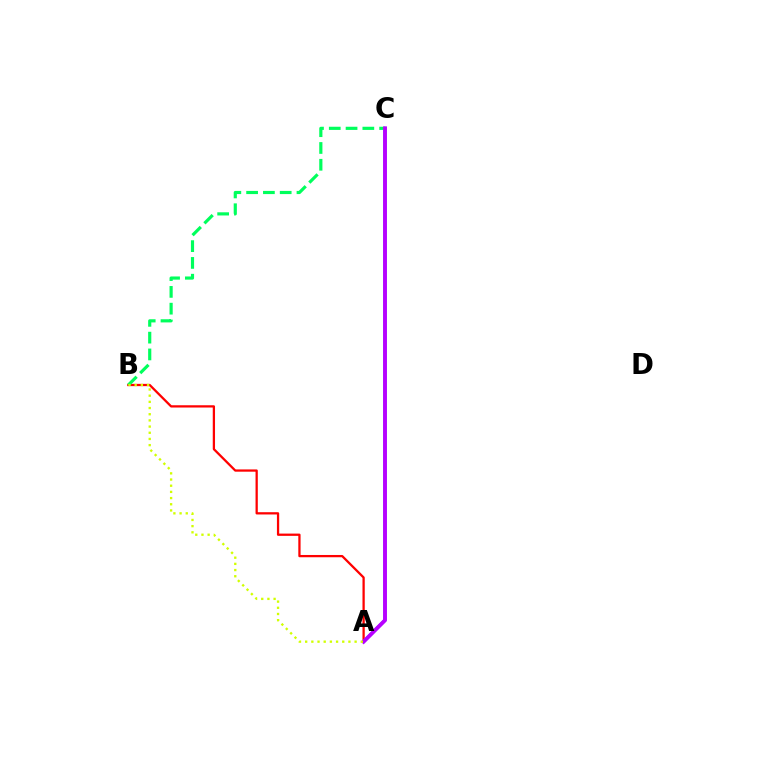{('A', 'B'): [{'color': '#ff0000', 'line_style': 'solid', 'thickness': 1.63}, {'color': '#d1ff00', 'line_style': 'dotted', 'thickness': 1.68}], ('A', 'C'): [{'color': '#0074ff', 'line_style': 'solid', 'thickness': 2.22}, {'color': '#b900ff', 'line_style': 'solid', 'thickness': 2.77}], ('B', 'C'): [{'color': '#00ff5c', 'line_style': 'dashed', 'thickness': 2.28}]}